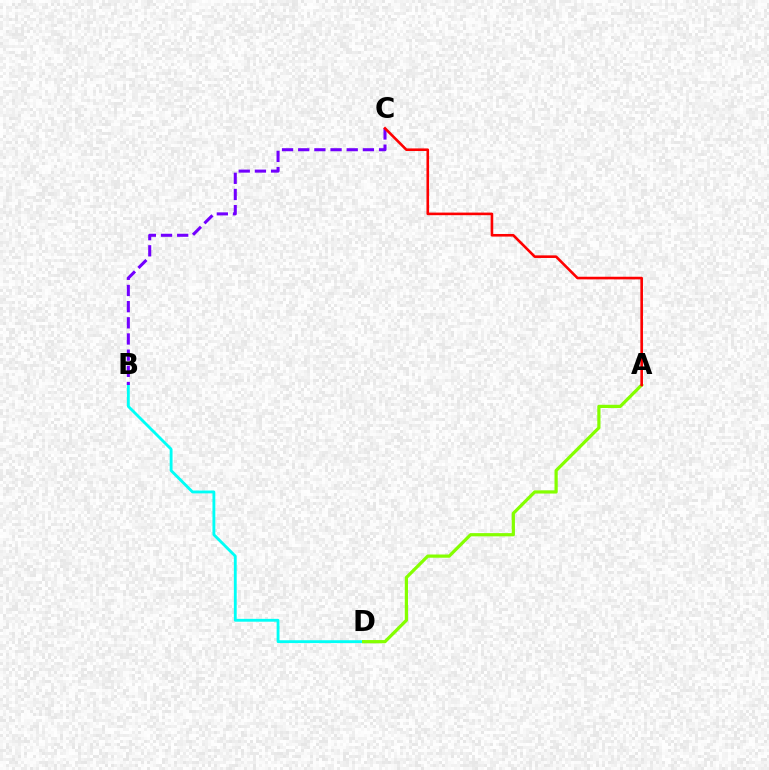{('B', 'D'): [{'color': '#00fff6', 'line_style': 'solid', 'thickness': 2.05}], ('B', 'C'): [{'color': '#7200ff', 'line_style': 'dashed', 'thickness': 2.2}], ('A', 'D'): [{'color': '#84ff00', 'line_style': 'solid', 'thickness': 2.31}], ('A', 'C'): [{'color': '#ff0000', 'line_style': 'solid', 'thickness': 1.88}]}